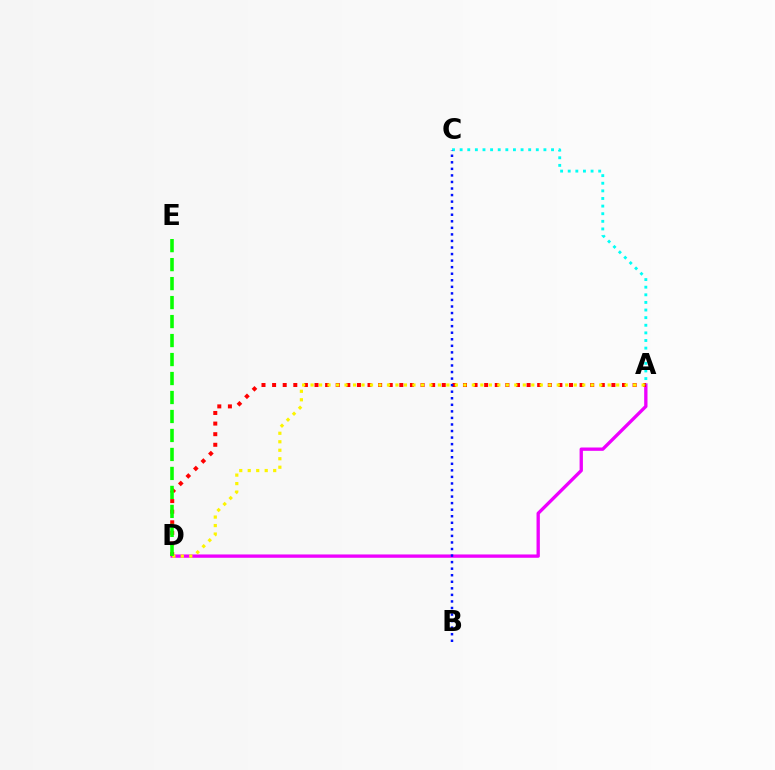{('A', 'D'): [{'color': '#ee00ff', 'line_style': 'solid', 'thickness': 2.39}, {'color': '#ff0000', 'line_style': 'dotted', 'thickness': 2.88}, {'color': '#fcf500', 'line_style': 'dotted', 'thickness': 2.31}], ('A', 'C'): [{'color': '#00fff6', 'line_style': 'dotted', 'thickness': 2.07}], ('D', 'E'): [{'color': '#08ff00', 'line_style': 'dashed', 'thickness': 2.58}], ('B', 'C'): [{'color': '#0010ff', 'line_style': 'dotted', 'thickness': 1.78}]}